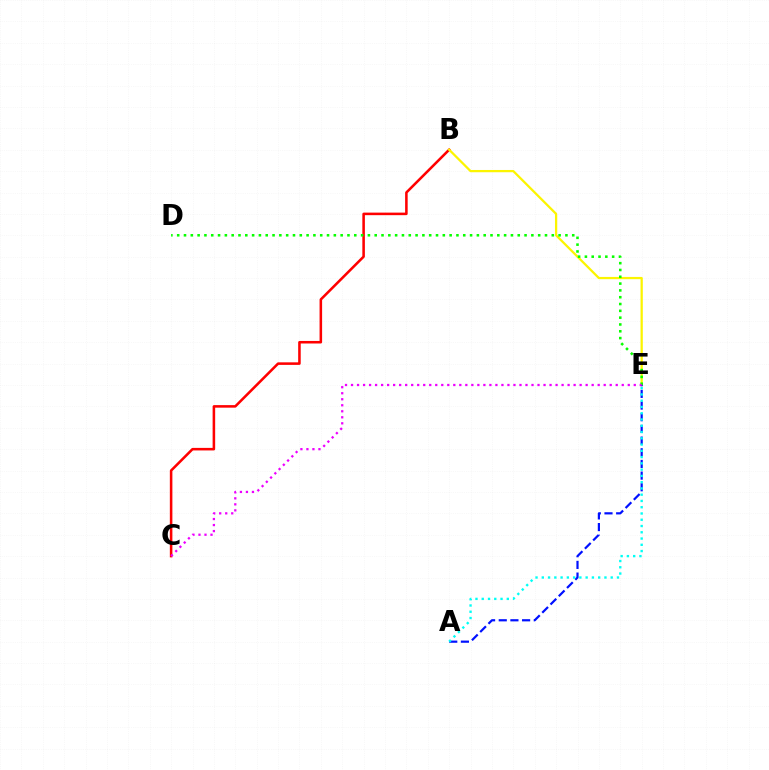{('B', 'C'): [{'color': '#ff0000', 'line_style': 'solid', 'thickness': 1.84}], ('B', 'E'): [{'color': '#fcf500', 'line_style': 'solid', 'thickness': 1.63}], ('A', 'E'): [{'color': '#0010ff', 'line_style': 'dashed', 'thickness': 1.59}, {'color': '#00fff6', 'line_style': 'dotted', 'thickness': 1.7}], ('D', 'E'): [{'color': '#08ff00', 'line_style': 'dotted', 'thickness': 1.85}], ('C', 'E'): [{'color': '#ee00ff', 'line_style': 'dotted', 'thickness': 1.63}]}